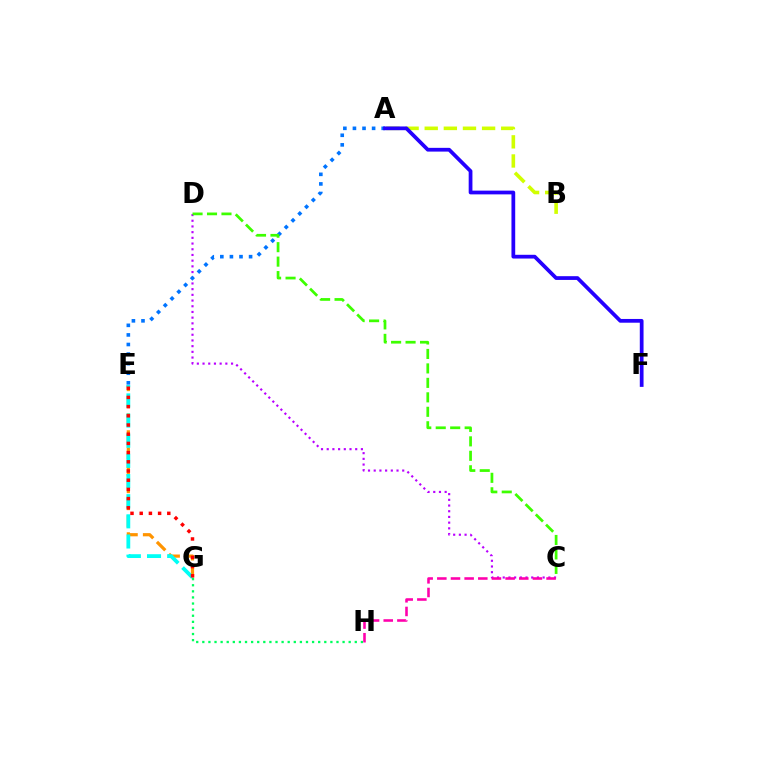{('A', 'B'): [{'color': '#d1ff00', 'line_style': 'dashed', 'thickness': 2.6}], ('C', 'D'): [{'color': '#b900ff', 'line_style': 'dotted', 'thickness': 1.55}, {'color': '#3dff00', 'line_style': 'dashed', 'thickness': 1.97}], ('A', 'E'): [{'color': '#0074ff', 'line_style': 'dotted', 'thickness': 2.6}], ('E', 'G'): [{'color': '#ff9400', 'line_style': 'dashed', 'thickness': 2.31}, {'color': '#00fff6', 'line_style': 'dashed', 'thickness': 2.74}, {'color': '#ff0000', 'line_style': 'dotted', 'thickness': 2.5}], ('C', 'H'): [{'color': '#ff00ac', 'line_style': 'dashed', 'thickness': 1.86}], ('G', 'H'): [{'color': '#00ff5c', 'line_style': 'dotted', 'thickness': 1.66}], ('A', 'F'): [{'color': '#2500ff', 'line_style': 'solid', 'thickness': 2.7}]}